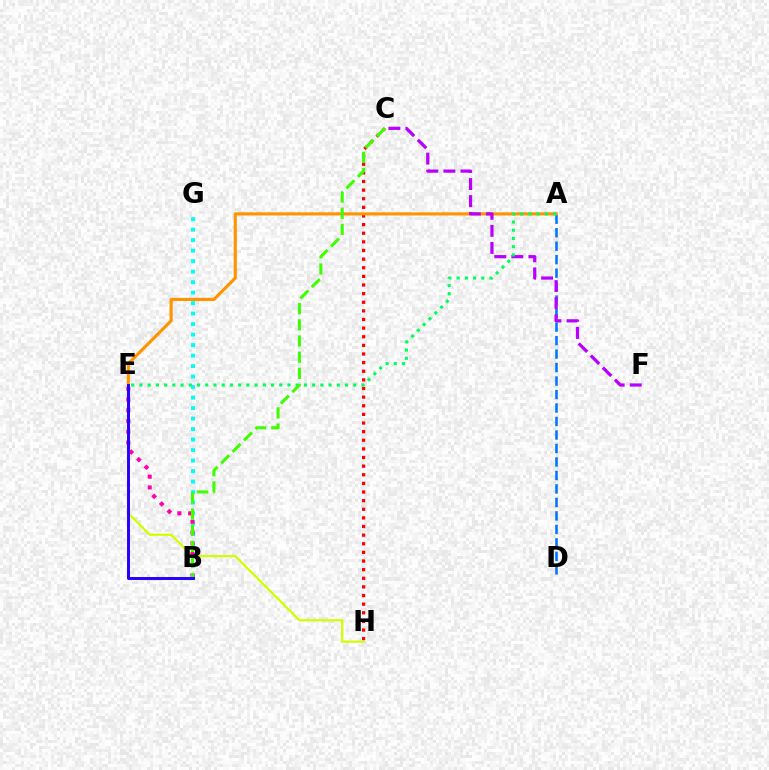{('B', 'G'): [{'color': '#00fff6', 'line_style': 'dotted', 'thickness': 2.85}], ('C', 'H'): [{'color': '#ff0000', 'line_style': 'dotted', 'thickness': 2.34}], ('E', 'H'): [{'color': '#d1ff00', 'line_style': 'solid', 'thickness': 1.61}], ('B', 'E'): [{'color': '#ff00ac', 'line_style': 'dotted', 'thickness': 2.92}, {'color': '#2500ff', 'line_style': 'solid', 'thickness': 2.12}], ('A', 'D'): [{'color': '#0074ff', 'line_style': 'dashed', 'thickness': 1.83}], ('A', 'E'): [{'color': '#ff9400', 'line_style': 'solid', 'thickness': 2.24}, {'color': '#00ff5c', 'line_style': 'dotted', 'thickness': 2.23}], ('C', 'F'): [{'color': '#b900ff', 'line_style': 'dashed', 'thickness': 2.32}], ('B', 'C'): [{'color': '#3dff00', 'line_style': 'dashed', 'thickness': 2.2}]}